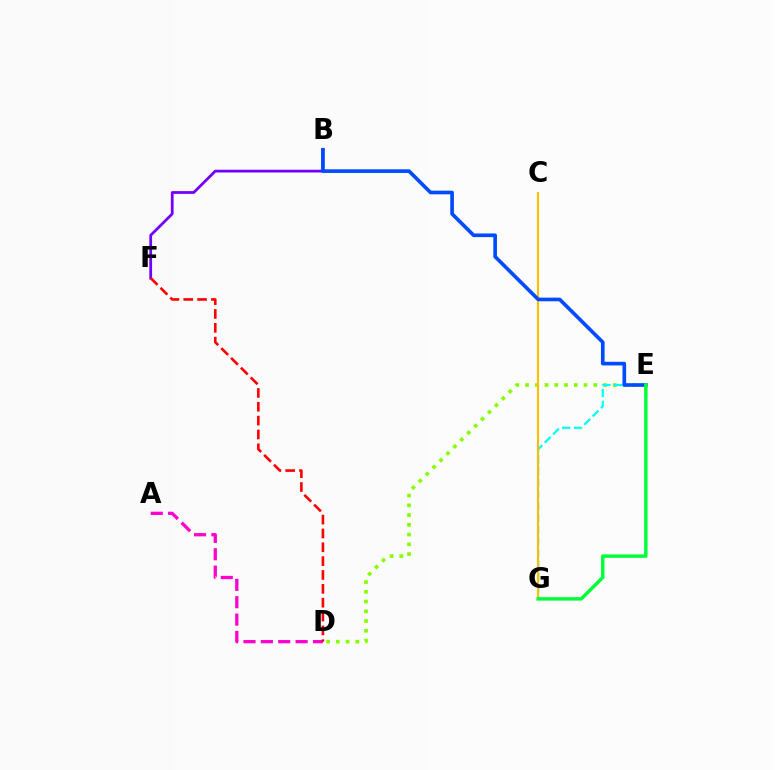{('D', 'E'): [{'color': '#84ff00', 'line_style': 'dotted', 'thickness': 2.65}], ('E', 'G'): [{'color': '#00fff6', 'line_style': 'dashed', 'thickness': 1.6}, {'color': '#00ff39', 'line_style': 'solid', 'thickness': 2.48}], ('B', 'F'): [{'color': '#7200ff', 'line_style': 'solid', 'thickness': 1.99}], ('A', 'D'): [{'color': '#ff00cf', 'line_style': 'dashed', 'thickness': 2.36}], ('C', 'G'): [{'color': '#ffbd00', 'line_style': 'solid', 'thickness': 1.54}], ('B', 'E'): [{'color': '#004bff', 'line_style': 'solid', 'thickness': 2.63}], ('D', 'F'): [{'color': '#ff0000', 'line_style': 'dashed', 'thickness': 1.88}]}